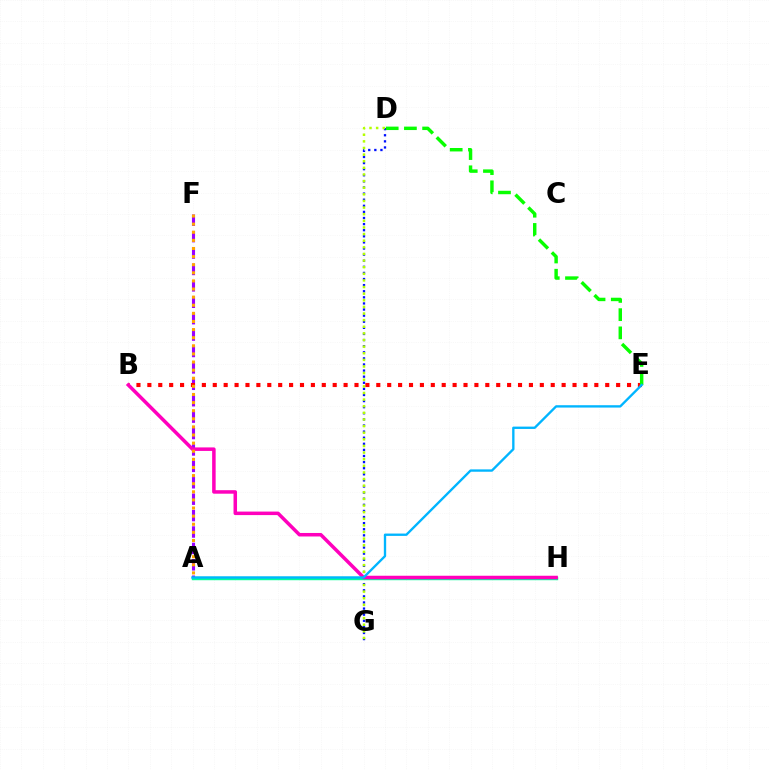{('D', 'G'): [{'color': '#0010ff', 'line_style': 'dotted', 'thickness': 1.66}, {'color': '#b3ff00', 'line_style': 'dotted', 'thickness': 1.8}], ('A', 'F'): [{'color': '#9b00ff', 'line_style': 'dashed', 'thickness': 2.23}, {'color': '#ffa500', 'line_style': 'dotted', 'thickness': 2.2}], ('A', 'H'): [{'color': '#00ff9d', 'line_style': 'solid', 'thickness': 2.47}], ('B', 'E'): [{'color': '#ff0000', 'line_style': 'dotted', 'thickness': 2.96}], ('B', 'H'): [{'color': '#ff00bd', 'line_style': 'solid', 'thickness': 2.53}], ('D', 'E'): [{'color': '#08ff00', 'line_style': 'dashed', 'thickness': 2.47}], ('A', 'E'): [{'color': '#00b5ff', 'line_style': 'solid', 'thickness': 1.69}]}